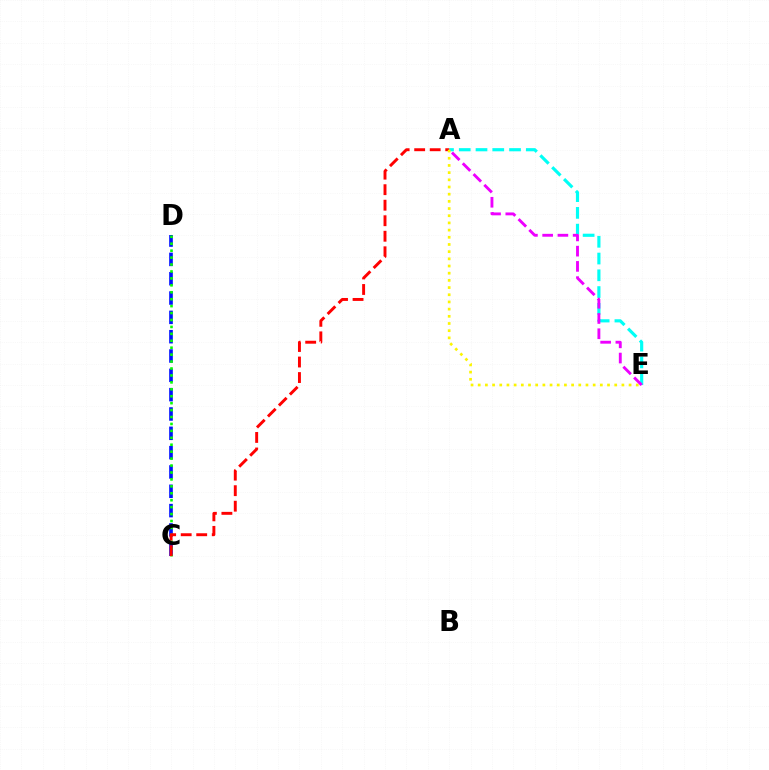{('A', 'E'): [{'color': '#00fff6', 'line_style': 'dashed', 'thickness': 2.28}, {'color': '#fcf500', 'line_style': 'dotted', 'thickness': 1.95}, {'color': '#ee00ff', 'line_style': 'dashed', 'thickness': 2.07}], ('C', 'D'): [{'color': '#0010ff', 'line_style': 'dashed', 'thickness': 2.63}, {'color': '#08ff00', 'line_style': 'dotted', 'thickness': 1.88}], ('A', 'C'): [{'color': '#ff0000', 'line_style': 'dashed', 'thickness': 2.11}]}